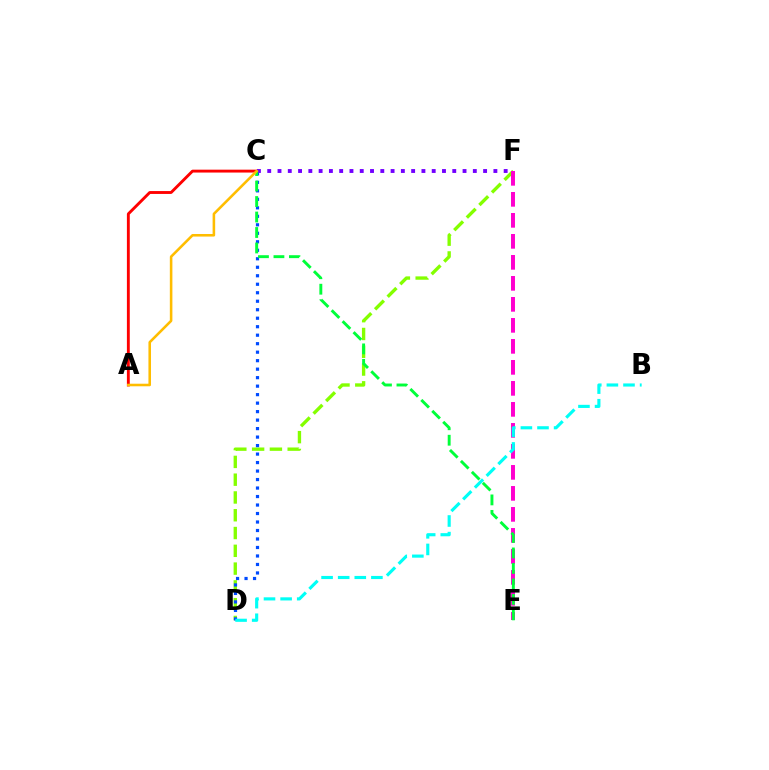{('D', 'F'): [{'color': '#84ff00', 'line_style': 'dashed', 'thickness': 2.42}], ('E', 'F'): [{'color': '#ff00cf', 'line_style': 'dashed', 'thickness': 2.85}], ('C', 'D'): [{'color': '#004bff', 'line_style': 'dotted', 'thickness': 2.31}], ('B', 'D'): [{'color': '#00fff6', 'line_style': 'dashed', 'thickness': 2.26}], ('A', 'C'): [{'color': '#ff0000', 'line_style': 'solid', 'thickness': 2.07}, {'color': '#ffbd00', 'line_style': 'solid', 'thickness': 1.85}], ('C', 'F'): [{'color': '#7200ff', 'line_style': 'dotted', 'thickness': 2.79}], ('C', 'E'): [{'color': '#00ff39', 'line_style': 'dashed', 'thickness': 2.1}]}